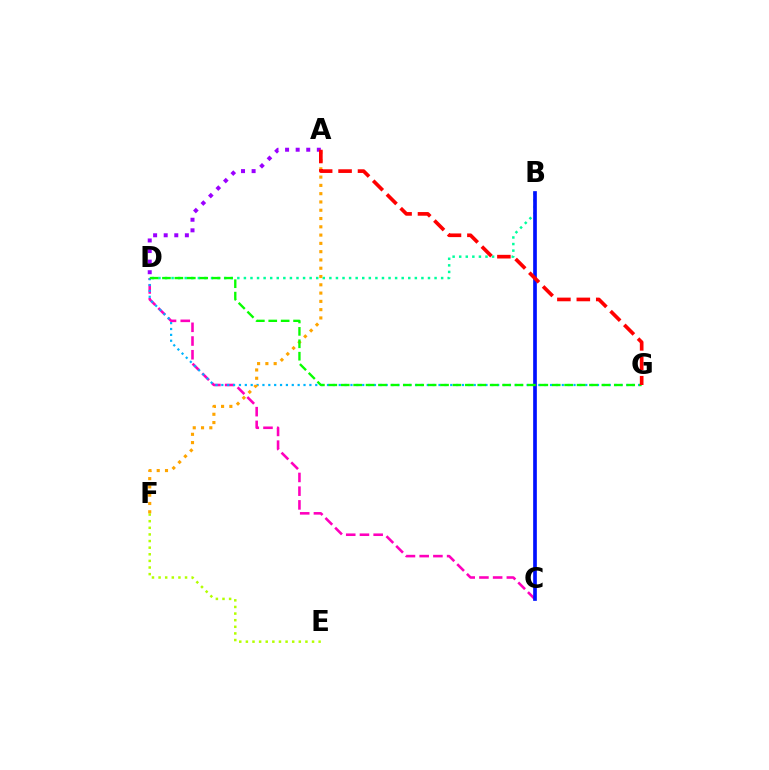{('C', 'D'): [{'color': '#ff00bd', 'line_style': 'dashed', 'thickness': 1.86}], ('E', 'F'): [{'color': '#b3ff00', 'line_style': 'dotted', 'thickness': 1.8}], ('B', 'D'): [{'color': '#00ff9d', 'line_style': 'dotted', 'thickness': 1.79}], ('D', 'G'): [{'color': '#00b5ff', 'line_style': 'dotted', 'thickness': 1.59}, {'color': '#08ff00', 'line_style': 'dashed', 'thickness': 1.69}], ('A', 'F'): [{'color': '#ffa500', 'line_style': 'dotted', 'thickness': 2.25}], ('B', 'C'): [{'color': '#0010ff', 'line_style': 'solid', 'thickness': 2.65}], ('A', 'D'): [{'color': '#9b00ff', 'line_style': 'dotted', 'thickness': 2.88}], ('A', 'G'): [{'color': '#ff0000', 'line_style': 'dashed', 'thickness': 2.64}]}